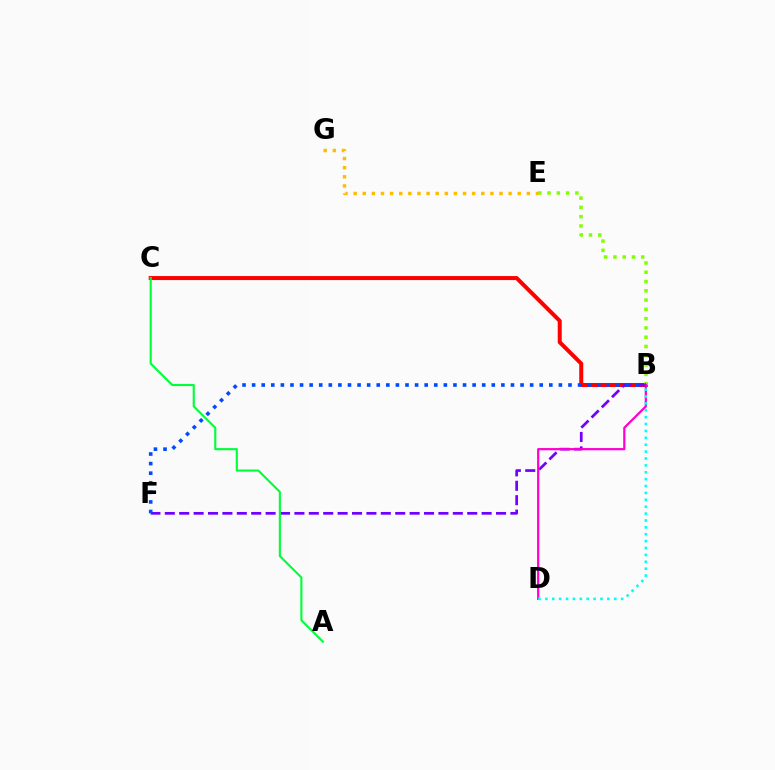{('B', 'C'): [{'color': '#ff0000', 'line_style': 'solid', 'thickness': 2.88}], ('B', 'E'): [{'color': '#84ff00', 'line_style': 'dotted', 'thickness': 2.52}], ('E', 'G'): [{'color': '#ffbd00', 'line_style': 'dotted', 'thickness': 2.48}], ('B', 'F'): [{'color': '#7200ff', 'line_style': 'dashed', 'thickness': 1.96}, {'color': '#004bff', 'line_style': 'dotted', 'thickness': 2.6}], ('A', 'C'): [{'color': '#00ff39', 'line_style': 'solid', 'thickness': 1.53}], ('B', 'D'): [{'color': '#ff00cf', 'line_style': 'solid', 'thickness': 1.6}, {'color': '#00fff6', 'line_style': 'dotted', 'thickness': 1.87}]}